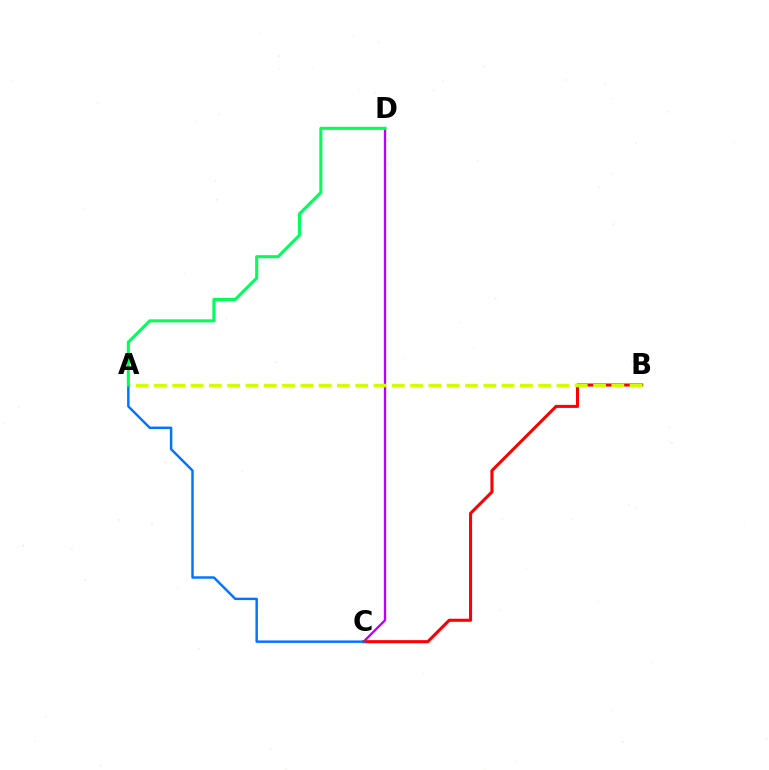{('C', 'D'): [{'color': '#b900ff', 'line_style': 'solid', 'thickness': 1.67}], ('B', 'C'): [{'color': '#ff0000', 'line_style': 'solid', 'thickness': 2.2}], ('A', 'B'): [{'color': '#d1ff00', 'line_style': 'dashed', 'thickness': 2.49}], ('A', 'C'): [{'color': '#0074ff', 'line_style': 'solid', 'thickness': 1.76}], ('A', 'D'): [{'color': '#00ff5c', 'line_style': 'solid', 'thickness': 2.2}]}